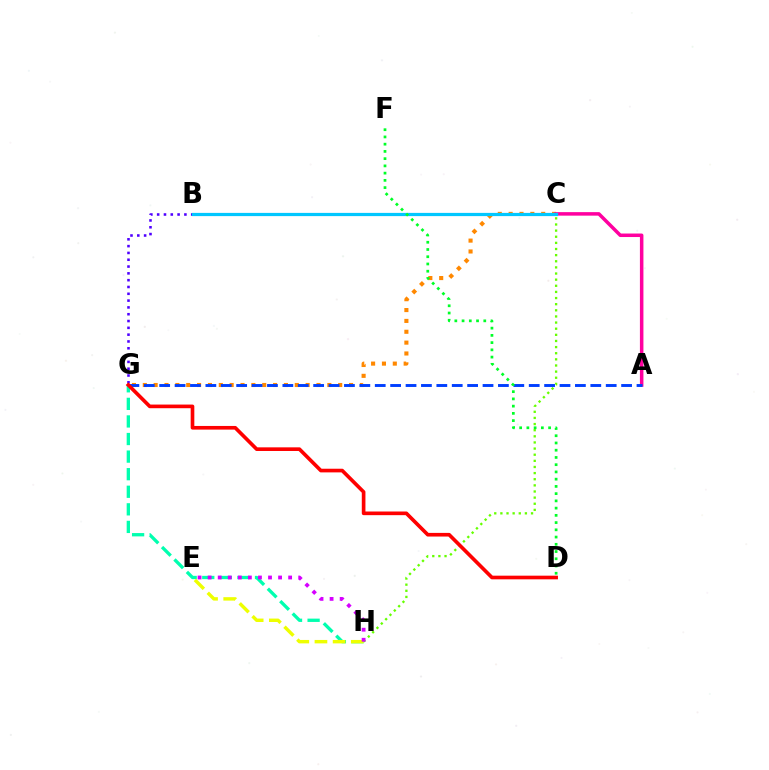{('G', 'H'): [{'color': '#00ffaf', 'line_style': 'dashed', 'thickness': 2.39}], ('C', 'G'): [{'color': '#ff8800', 'line_style': 'dotted', 'thickness': 2.95}], ('A', 'C'): [{'color': '#ff00a0', 'line_style': 'solid', 'thickness': 2.53}], ('C', 'H'): [{'color': '#66ff00', 'line_style': 'dotted', 'thickness': 1.67}], ('A', 'G'): [{'color': '#003fff', 'line_style': 'dashed', 'thickness': 2.09}], ('B', 'G'): [{'color': '#4f00ff', 'line_style': 'dotted', 'thickness': 1.85}], ('B', 'C'): [{'color': '#00c7ff', 'line_style': 'solid', 'thickness': 2.32}], ('D', 'F'): [{'color': '#00ff27', 'line_style': 'dotted', 'thickness': 1.97}], ('E', 'H'): [{'color': '#eeff00', 'line_style': 'dashed', 'thickness': 2.47}, {'color': '#d600ff', 'line_style': 'dotted', 'thickness': 2.73}], ('D', 'G'): [{'color': '#ff0000', 'line_style': 'solid', 'thickness': 2.63}]}